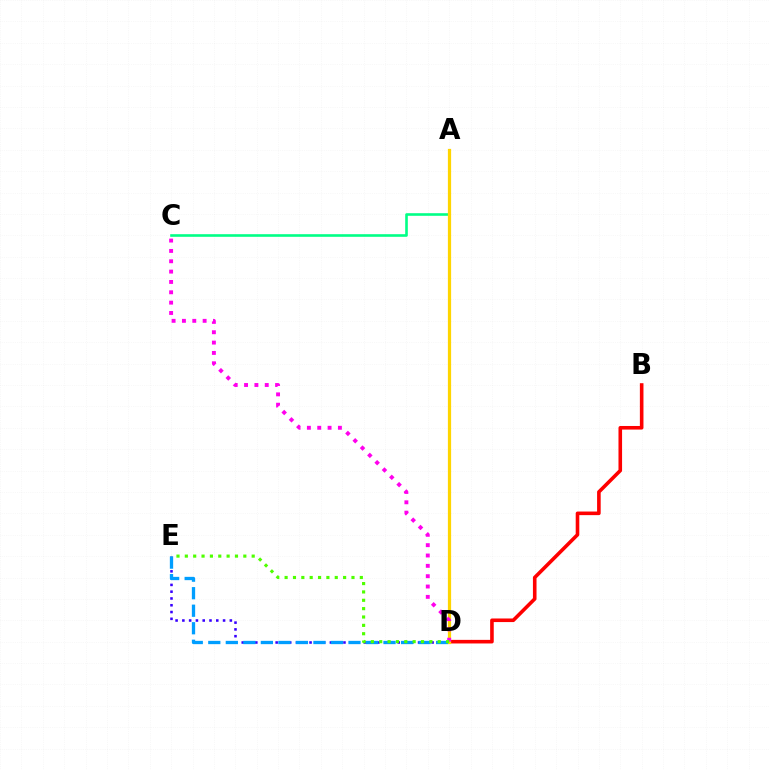{('B', 'D'): [{'color': '#ff0000', 'line_style': 'solid', 'thickness': 2.59}], ('D', 'E'): [{'color': '#3700ff', 'line_style': 'dotted', 'thickness': 1.84}, {'color': '#009eff', 'line_style': 'dashed', 'thickness': 2.38}, {'color': '#4fff00', 'line_style': 'dotted', 'thickness': 2.27}], ('A', 'C'): [{'color': '#00ff86', 'line_style': 'solid', 'thickness': 1.88}], ('A', 'D'): [{'color': '#ffd500', 'line_style': 'solid', 'thickness': 2.33}], ('C', 'D'): [{'color': '#ff00ed', 'line_style': 'dotted', 'thickness': 2.81}]}